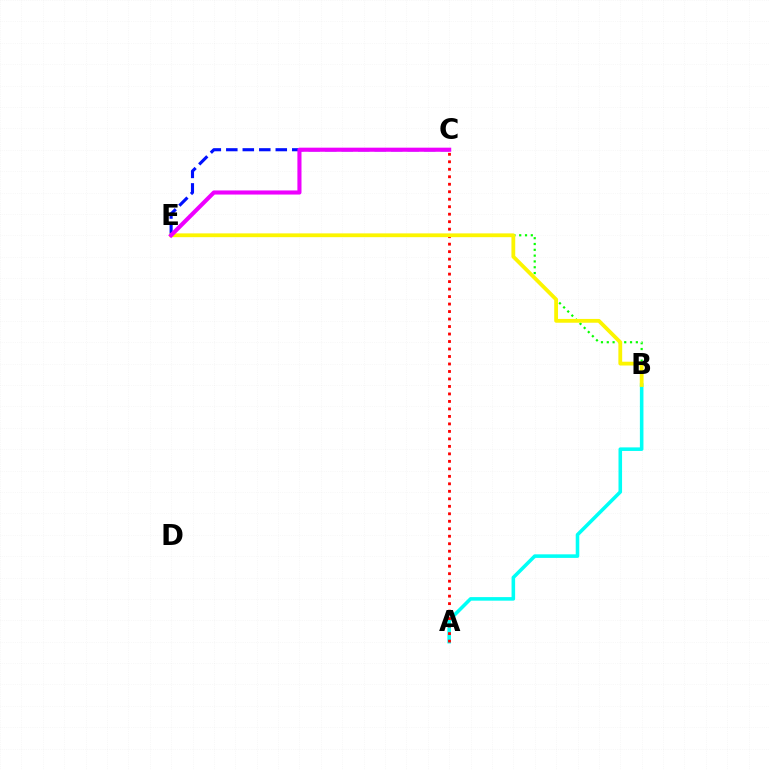{('C', 'E'): [{'color': '#0010ff', 'line_style': 'dashed', 'thickness': 2.24}, {'color': '#ee00ff', 'line_style': 'solid', 'thickness': 2.95}], ('B', 'E'): [{'color': '#08ff00', 'line_style': 'dotted', 'thickness': 1.58}, {'color': '#fcf500', 'line_style': 'solid', 'thickness': 2.73}], ('A', 'B'): [{'color': '#00fff6', 'line_style': 'solid', 'thickness': 2.57}], ('A', 'C'): [{'color': '#ff0000', 'line_style': 'dotted', 'thickness': 2.03}]}